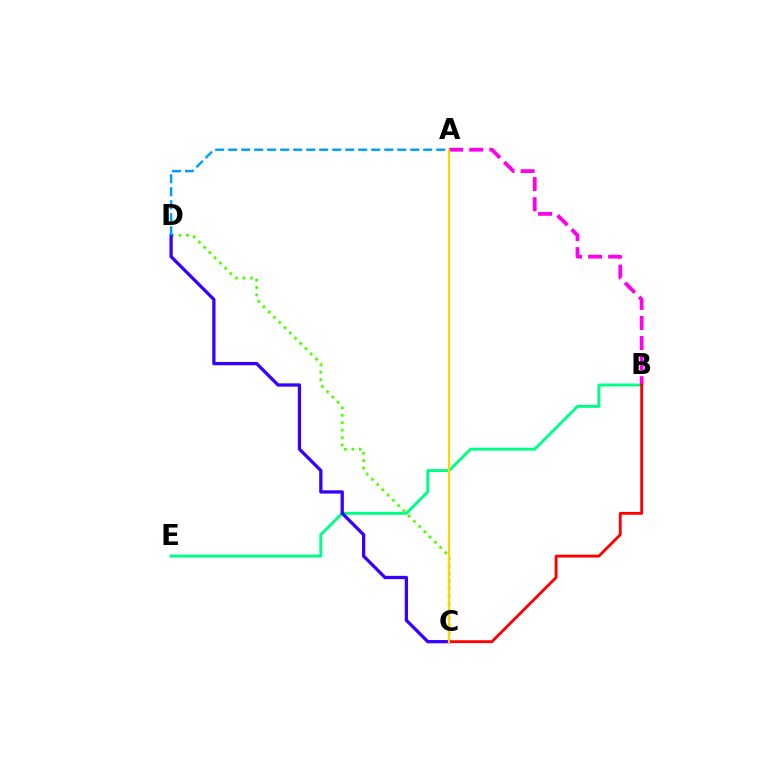{('B', 'E'): [{'color': '#00ff86', 'line_style': 'solid', 'thickness': 2.11}], ('A', 'B'): [{'color': '#ff00ed', 'line_style': 'dashed', 'thickness': 2.73}], ('C', 'D'): [{'color': '#4fff00', 'line_style': 'dotted', 'thickness': 2.02}, {'color': '#3700ff', 'line_style': 'solid', 'thickness': 2.36}], ('A', 'D'): [{'color': '#009eff', 'line_style': 'dashed', 'thickness': 1.77}], ('B', 'C'): [{'color': '#ff0000', 'line_style': 'solid', 'thickness': 2.05}], ('A', 'C'): [{'color': '#ffd500', 'line_style': 'solid', 'thickness': 1.59}]}